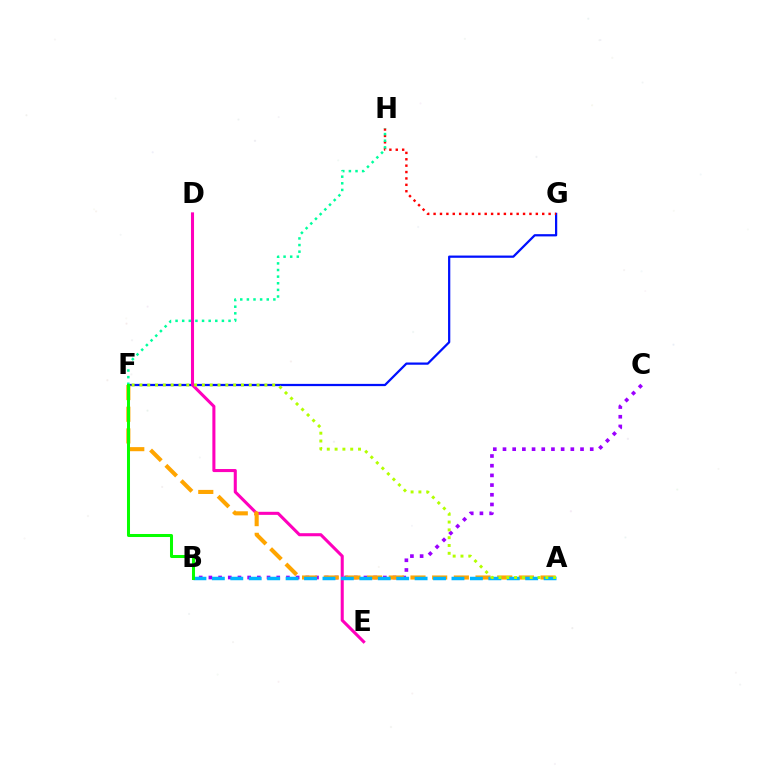{('F', 'G'): [{'color': '#0010ff', 'line_style': 'solid', 'thickness': 1.61}], ('D', 'E'): [{'color': '#ff00bd', 'line_style': 'solid', 'thickness': 2.2}], ('B', 'C'): [{'color': '#9b00ff', 'line_style': 'dotted', 'thickness': 2.63}], ('G', 'H'): [{'color': '#ff0000', 'line_style': 'dotted', 'thickness': 1.74}], ('A', 'F'): [{'color': '#ffa500', 'line_style': 'dashed', 'thickness': 2.95}, {'color': '#b3ff00', 'line_style': 'dotted', 'thickness': 2.12}], ('A', 'B'): [{'color': '#00b5ff', 'line_style': 'dashed', 'thickness': 2.5}], ('F', 'H'): [{'color': '#00ff9d', 'line_style': 'dotted', 'thickness': 1.8}], ('B', 'F'): [{'color': '#08ff00', 'line_style': 'solid', 'thickness': 2.18}]}